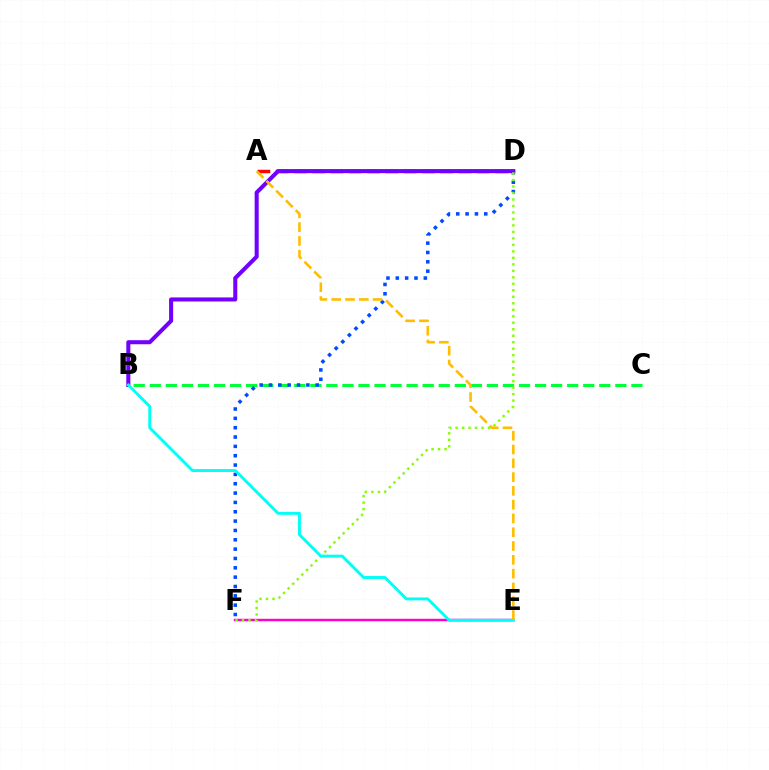{('A', 'D'): [{'color': '#ff0000', 'line_style': 'dashed', 'thickness': 2.48}], ('B', 'C'): [{'color': '#00ff39', 'line_style': 'dashed', 'thickness': 2.18}], ('E', 'F'): [{'color': '#ff00cf', 'line_style': 'solid', 'thickness': 1.75}], ('D', 'F'): [{'color': '#004bff', 'line_style': 'dotted', 'thickness': 2.54}, {'color': '#84ff00', 'line_style': 'dotted', 'thickness': 1.76}], ('B', 'D'): [{'color': '#7200ff', 'line_style': 'solid', 'thickness': 2.92}], ('B', 'E'): [{'color': '#00fff6', 'line_style': 'solid', 'thickness': 2.09}], ('A', 'E'): [{'color': '#ffbd00', 'line_style': 'dashed', 'thickness': 1.87}]}